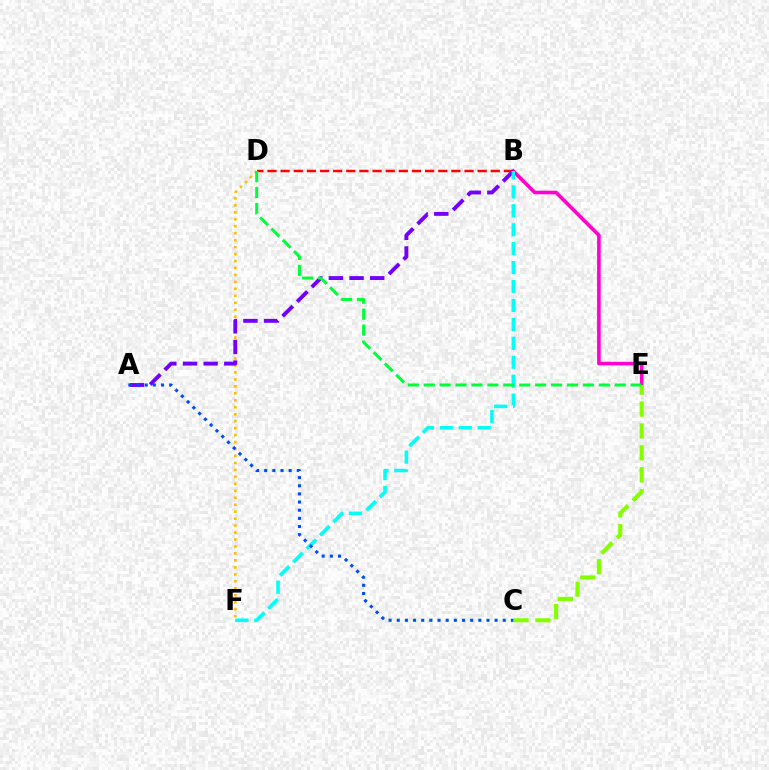{('B', 'E'): [{'color': '#ff00cf', 'line_style': 'solid', 'thickness': 2.59}], ('D', 'F'): [{'color': '#ffbd00', 'line_style': 'dotted', 'thickness': 1.89}], ('B', 'D'): [{'color': '#ff0000', 'line_style': 'dashed', 'thickness': 1.78}], ('C', 'E'): [{'color': '#84ff00', 'line_style': 'dashed', 'thickness': 2.98}], ('A', 'B'): [{'color': '#7200ff', 'line_style': 'dashed', 'thickness': 2.8}], ('B', 'F'): [{'color': '#00fff6', 'line_style': 'dashed', 'thickness': 2.57}], ('D', 'E'): [{'color': '#00ff39', 'line_style': 'dashed', 'thickness': 2.16}], ('A', 'C'): [{'color': '#004bff', 'line_style': 'dotted', 'thickness': 2.22}]}